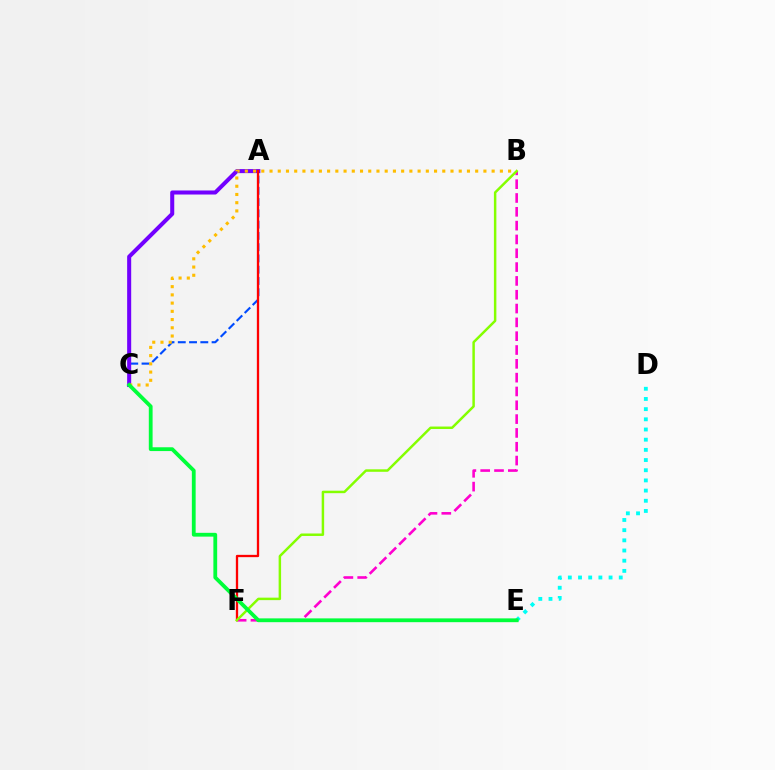{('A', 'C'): [{'color': '#004bff', 'line_style': 'dashed', 'thickness': 1.53}, {'color': '#7200ff', 'line_style': 'solid', 'thickness': 2.91}], ('B', 'F'): [{'color': '#ff00cf', 'line_style': 'dashed', 'thickness': 1.88}, {'color': '#84ff00', 'line_style': 'solid', 'thickness': 1.78}], ('D', 'E'): [{'color': '#00fff6', 'line_style': 'dotted', 'thickness': 2.77}], ('A', 'F'): [{'color': '#ff0000', 'line_style': 'solid', 'thickness': 1.66}], ('B', 'C'): [{'color': '#ffbd00', 'line_style': 'dotted', 'thickness': 2.24}], ('C', 'E'): [{'color': '#00ff39', 'line_style': 'solid', 'thickness': 2.74}]}